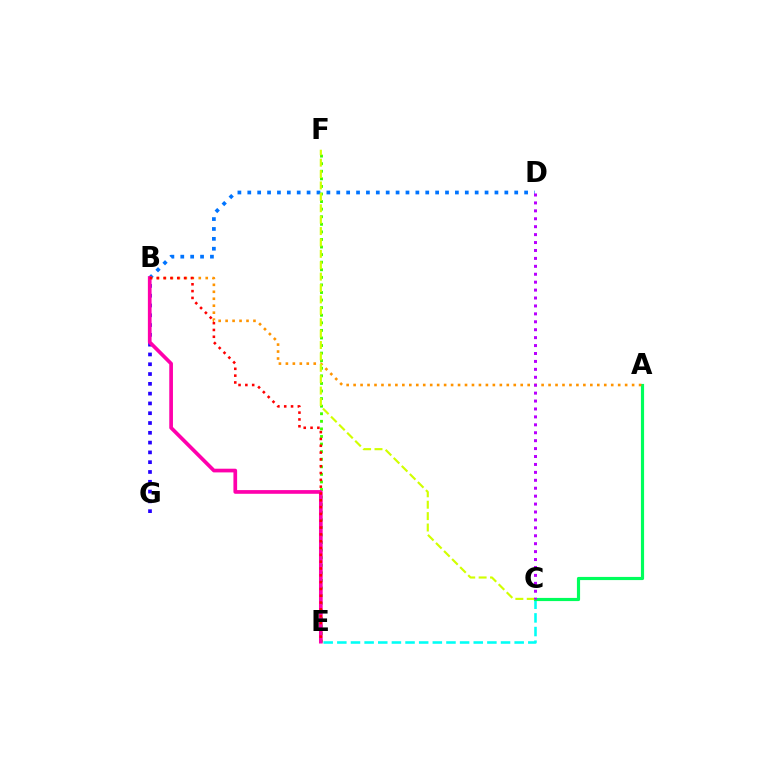{('C', 'E'): [{'color': '#00fff6', 'line_style': 'dashed', 'thickness': 1.85}], ('E', 'F'): [{'color': '#3dff00', 'line_style': 'dotted', 'thickness': 2.06}], ('A', 'C'): [{'color': '#00ff5c', 'line_style': 'solid', 'thickness': 2.28}], ('B', 'D'): [{'color': '#0074ff', 'line_style': 'dotted', 'thickness': 2.69}], ('A', 'B'): [{'color': '#ff9400', 'line_style': 'dotted', 'thickness': 1.89}], ('C', 'F'): [{'color': '#d1ff00', 'line_style': 'dashed', 'thickness': 1.55}], ('B', 'G'): [{'color': '#2500ff', 'line_style': 'dotted', 'thickness': 2.66}], ('B', 'E'): [{'color': '#ff00ac', 'line_style': 'solid', 'thickness': 2.66}, {'color': '#ff0000', 'line_style': 'dotted', 'thickness': 1.85}], ('C', 'D'): [{'color': '#b900ff', 'line_style': 'dotted', 'thickness': 2.15}]}